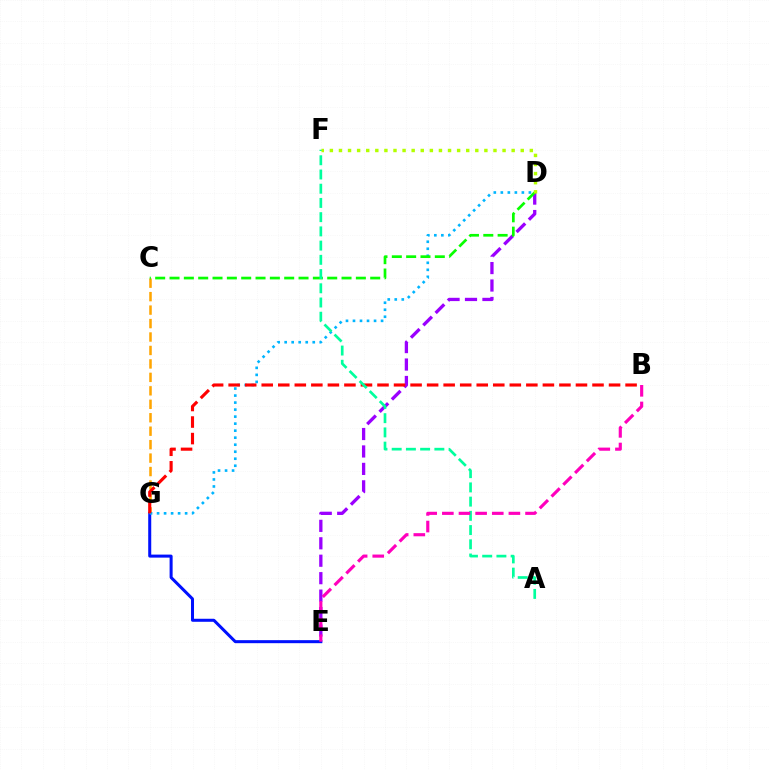{('E', 'G'): [{'color': '#0010ff', 'line_style': 'solid', 'thickness': 2.18}], ('C', 'G'): [{'color': '#ffa500', 'line_style': 'dashed', 'thickness': 1.83}], ('D', 'G'): [{'color': '#00b5ff', 'line_style': 'dotted', 'thickness': 1.91}], ('D', 'E'): [{'color': '#9b00ff', 'line_style': 'dashed', 'thickness': 2.37}], ('B', 'G'): [{'color': '#ff0000', 'line_style': 'dashed', 'thickness': 2.25}], ('C', 'D'): [{'color': '#08ff00', 'line_style': 'dashed', 'thickness': 1.95}], ('A', 'F'): [{'color': '#00ff9d', 'line_style': 'dashed', 'thickness': 1.93}], ('B', 'E'): [{'color': '#ff00bd', 'line_style': 'dashed', 'thickness': 2.26}], ('D', 'F'): [{'color': '#b3ff00', 'line_style': 'dotted', 'thickness': 2.47}]}